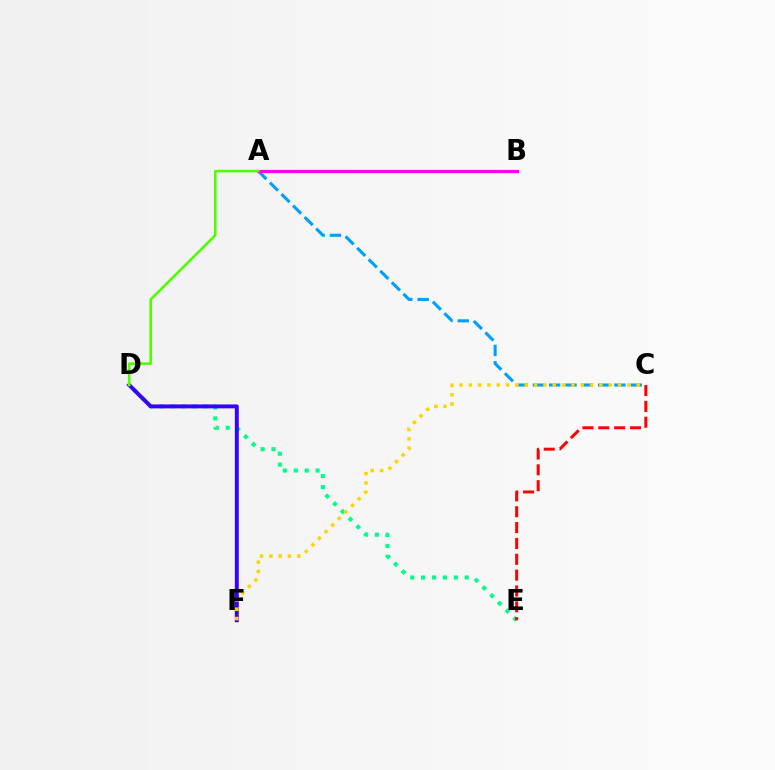{('D', 'E'): [{'color': '#00ff86', 'line_style': 'dotted', 'thickness': 2.97}], ('A', 'C'): [{'color': '#009eff', 'line_style': 'dashed', 'thickness': 2.22}], ('A', 'B'): [{'color': '#ff00ed', 'line_style': 'solid', 'thickness': 2.28}], ('D', 'F'): [{'color': '#3700ff', 'line_style': 'solid', 'thickness': 2.82}], ('A', 'D'): [{'color': '#4fff00', 'line_style': 'solid', 'thickness': 1.87}], ('C', 'E'): [{'color': '#ff0000', 'line_style': 'dashed', 'thickness': 2.15}], ('C', 'F'): [{'color': '#ffd500', 'line_style': 'dotted', 'thickness': 2.53}]}